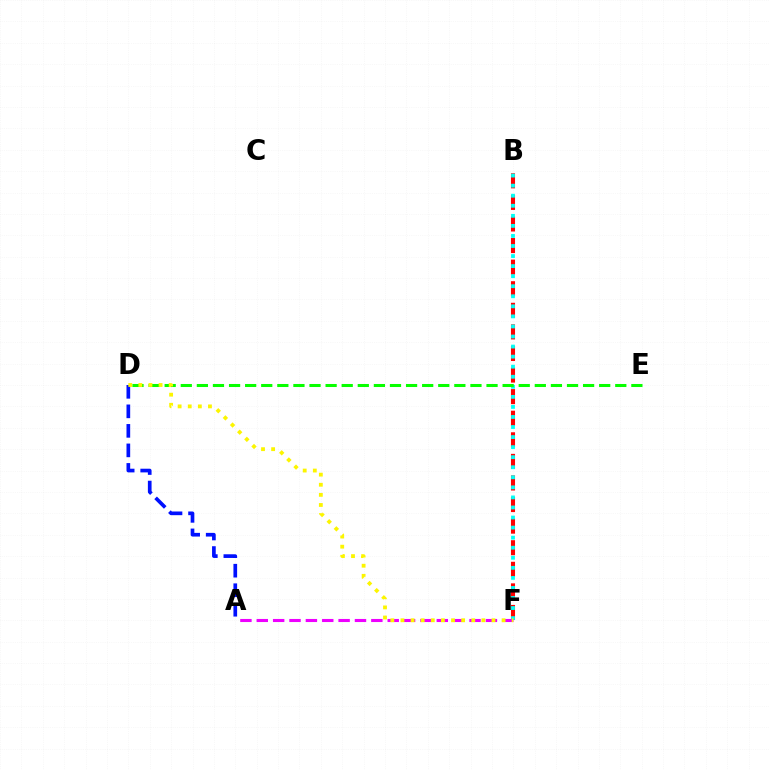{('B', 'F'): [{'color': '#ff0000', 'line_style': 'dashed', 'thickness': 2.93}, {'color': '#00fff6', 'line_style': 'dotted', 'thickness': 2.73}], ('D', 'E'): [{'color': '#08ff00', 'line_style': 'dashed', 'thickness': 2.19}], ('A', 'F'): [{'color': '#ee00ff', 'line_style': 'dashed', 'thickness': 2.22}], ('A', 'D'): [{'color': '#0010ff', 'line_style': 'dashed', 'thickness': 2.65}], ('D', 'F'): [{'color': '#fcf500', 'line_style': 'dotted', 'thickness': 2.75}]}